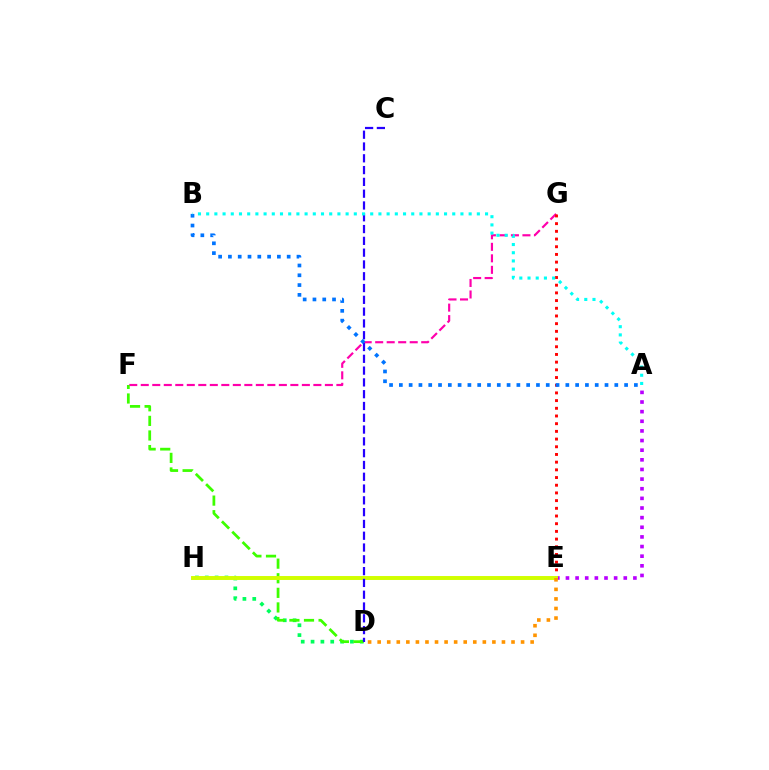{('D', 'H'): [{'color': '#00ff5c', 'line_style': 'dotted', 'thickness': 2.67}], ('A', 'E'): [{'color': '#b900ff', 'line_style': 'dotted', 'thickness': 2.62}], ('F', 'G'): [{'color': '#ff00ac', 'line_style': 'dashed', 'thickness': 1.56}], ('D', 'F'): [{'color': '#3dff00', 'line_style': 'dashed', 'thickness': 1.98}], ('E', 'G'): [{'color': '#ff0000', 'line_style': 'dotted', 'thickness': 2.09}], ('E', 'H'): [{'color': '#d1ff00', 'line_style': 'solid', 'thickness': 2.84}], ('C', 'D'): [{'color': '#2500ff', 'line_style': 'dashed', 'thickness': 1.6}], ('D', 'E'): [{'color': '#ff9400', 'line_style': 'dotted', 'thickness': 2.6}], ('A', 'B'): [{'color': '#0074ff', 'line_style': 'dotted', 'thickness': 2.66}, {'color': '#00fff6', 'line_style': 'dotted', 'thickness': 2.23}]}